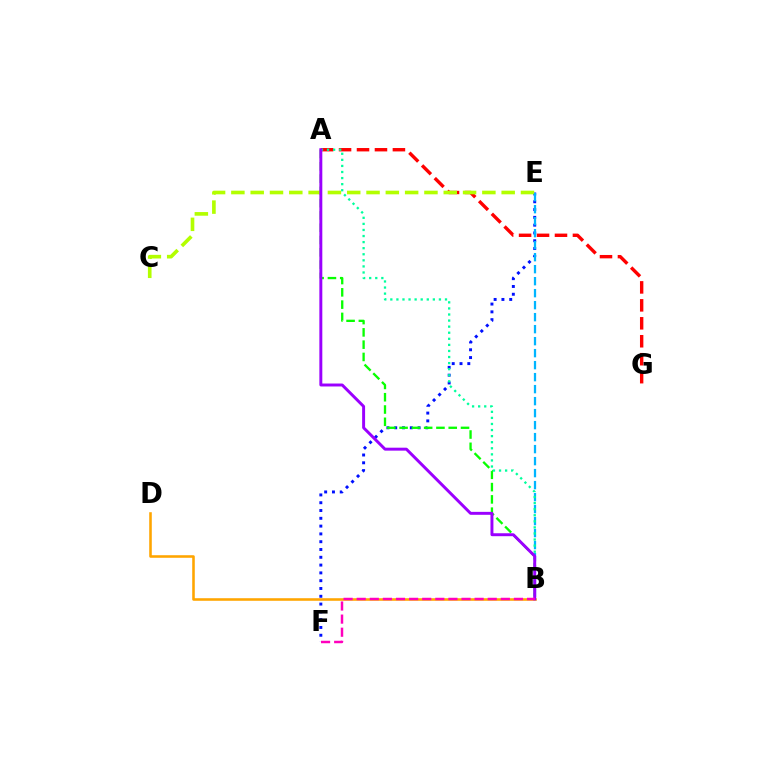{('E', 'F'): [{'color': '#0010ff', 'line_style': 'dotted', 'thickness': 2.12}], ('A', 'G'): [{'color': '#ff0000', 'line_style': 'dashed', 'thickness': 2.44}], ('B', 'D'): [{'color': '#ffa500', 'line_style': 'solid', 'thickness': 1.85}], ('A', 'B'): [{'color': '#08ff00', 'line_style': 'dashed', 'thickness': 1.67}, {'color': '#00ff9d', 'line_style': 'dotted', 'thickness': 1.65}, {'color': '#9b00ff', 'line_style': 'solid', 'thickness': 2.12}], ('C', 'E'): [{'color': '#b3ff00', 'line_style': 'dashed', 'thickness': 2.62}], ('B', 'E'): [{'color': '#00b5ff', 'line_style': 'dashed', 'thickness': 1.63}], ('B', 'F'): [{'color': '#ff00bd', 'line_style': 'dashed', 'thickness': 1.78}]}